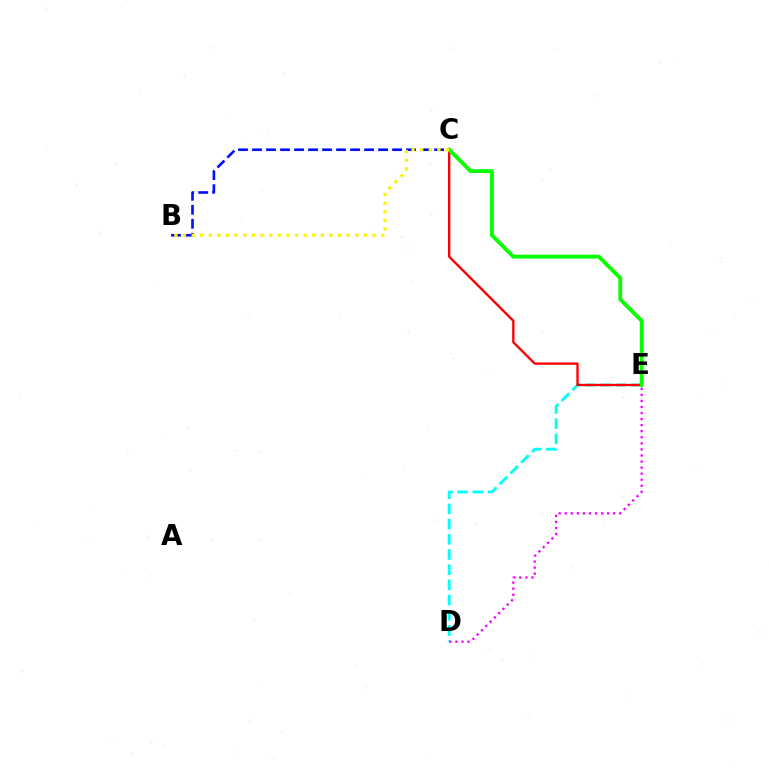{('D', 'E'): [{'color': '#00fff6', 'line_style': 'dashed', 'thickness': 2.06}, {'color': '#ee00ff', 'line_style': 'dotted', 'thickness': 1.65}], ('B', 'C'): [{'color': '#0010ff', 'line_style': 'dashed', 'thickness': 1.9}, {'color': '#fcf500', 'line_style': 'dotted', 'thickness': 2.34}], ('C', 'E'): [{'color': '#ff0000', 'line_style': 'solid', 'thickness': 1.69}, {'color': '#08ff00', 'line_style': 'solid', 'thickness': 2.76}]}